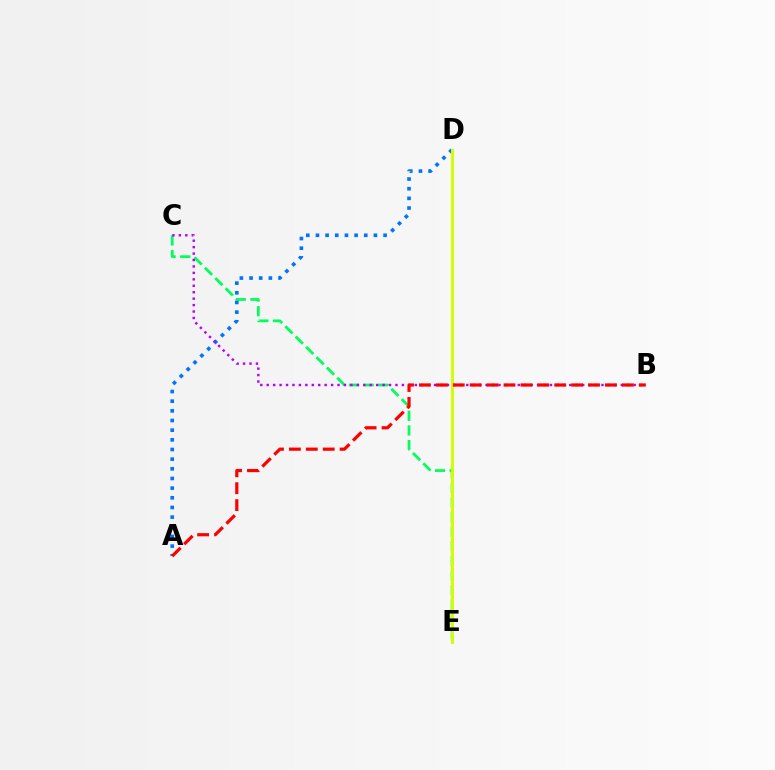{('C', 'E'): [{'color': '#00ff5c', 'line_style': 'dashed', 'thickness': 1.99}], ('A', 'D'): [{'color': '#0074ff', 'line_style': 'dotted', 'thickness': 2.62}], ('D', 'E'): [{'color': '#d1ff00', 'line_style': 'solid', 'thickness': 2.16}], ('B', 'C'): [{'color': '#b900ff', 'line_style': 'dotted', 'thickness': 1.75}], ('A', 'B'): [{'color': '#ff0000', 'line_style': 'dashed', 'thickness': 2.3}]}